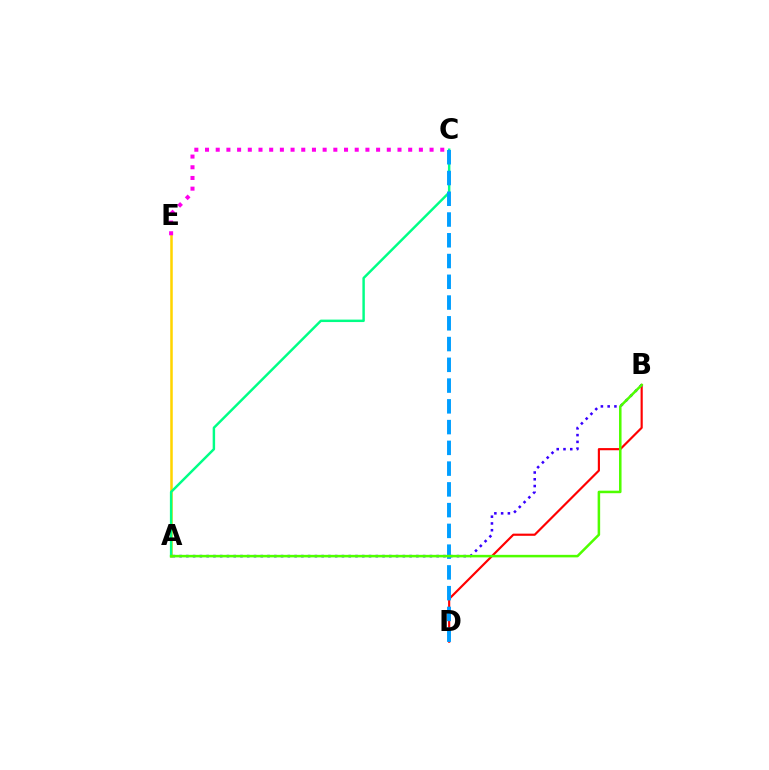{('A', 'E'): [{'color': '#ffd500', 'line_style': 'solid', 'thickness': 1.82}], ('A', 'C'): [{'color': '#00ff86', 'line_style': 'solid', 'thickness': 1.77}], ('B', 'D'): [{'color': '#ff0000', 'line_style': 'solid', 'thickness': 1.56}], ('A', 'B'): [{'color': '#3700ff', 'line_style': 'dotted', 'thickness': 1.84}, {'color': '#4fff00', 'line_style': 'solid', 'thickness': 1.82}], ('C', 'E'): [{'color': '#ff00ed', 'line_style': 'dotted', 'thickness': 2.91}], ('C', 'D'): [{'color': '#009eff', 'line_style': 'dashed', 'thickness': 2.82}]}